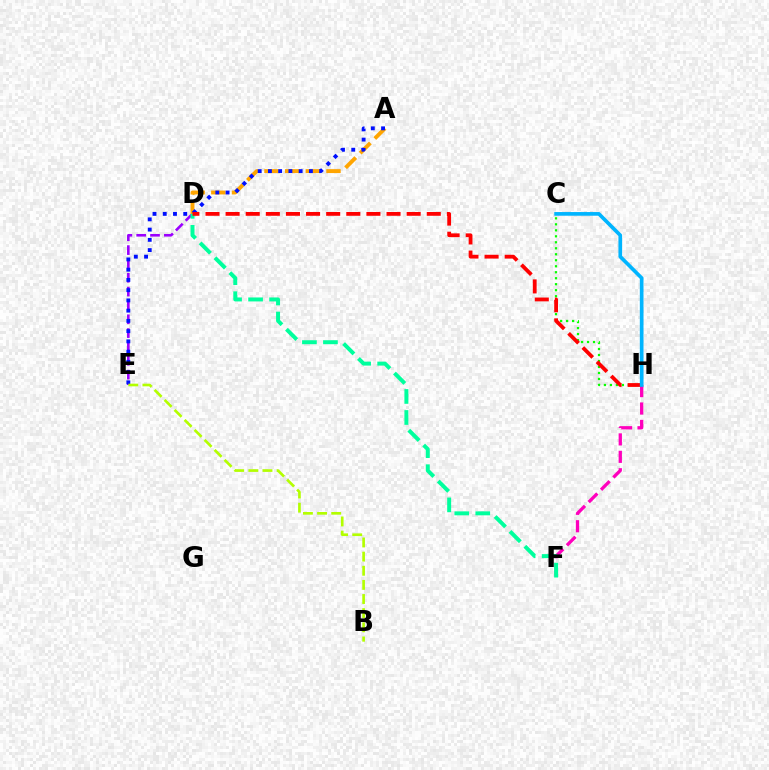{('D', 'E'): [{'color': '#9b00ff', 'line_style': 'dashed', 'thickness': 1.88}], ('A', 'D'): [{'color': '#ffa500', 'line_style': 'dashed', 'thickness': 2.81}], ('A', 'E'): [{'color': '#0010ff', 'line_style': 'dotted', 'thickness': 2.78}], ('F', 'H'): [{'color': '#ff00bd', 'line_style': 'dashed', 'thickness': 2.37}], ('C', 'H'): [{'color': '#08ff00', 'line_style': 'dotted', 'thickness': 1.63}, {'color': '#00b5ff', 'line_style': 'solid', 'thickness': 2.65}], ('D', 'F'): [{'color': '#00ff9d', 'line_style': 'dashed', 'thickness': 2.86}], ('B', 'E'): [{'color': '#b3ff00', 'line_style': 'dashed', 'thickness': 1.92}], ('D', 'H'): [{'color': '#ff0000', 'line_style': 'dashed', 'thickness': 2.73}]}